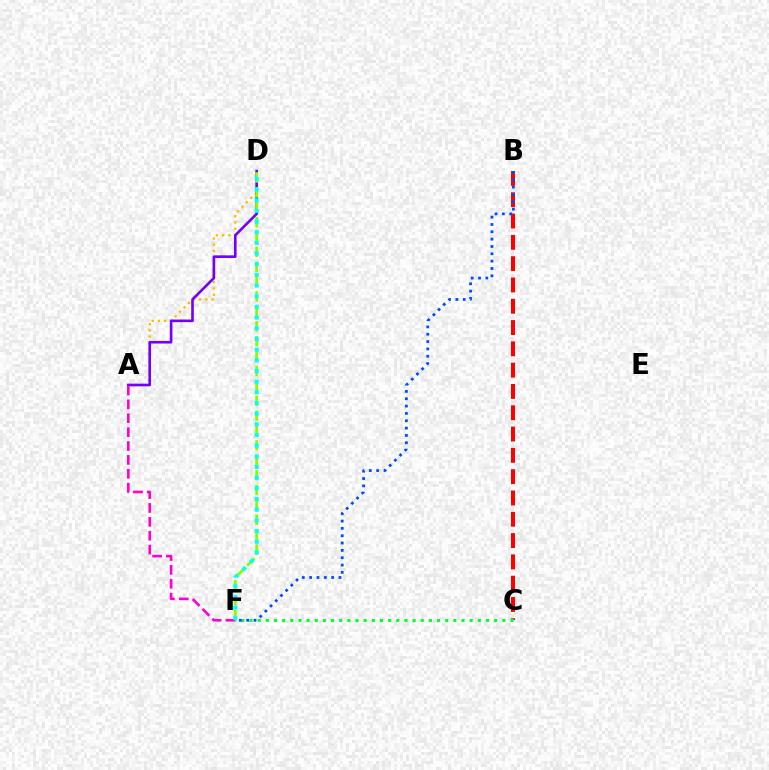{('B', 'C'): [{'color': '#ff0000', 'line_style': 'dashed', 'thickness': 2.89}], ('A', 'D'): [{'color': '#ffbd00', 'line_style': 'dotted', 'thickness': 1.69}, {'color': '#7200ff', 'line_style': 'solid', 'thickness': 1.9}], ('D', 'F'): [{'color': '#84ff00', 'line_style': 'dashed', 'thickness': 2.02}, {'color': '#00fff6', 'line_style': 'dotted', 'thickness': 2.9}], ('C', 'F'): [{'color': '#00ff39', 'line_style': 'dotted', 'thickness': 2.22}], ('A', 'F'): [{'color': '#ff00cf', 'line_style': 'dashed', 'thickness': 1.89}], ('B', 'F'): [{'color': '#004bff', 'line_style': 'dotted', 'thickness': 1.99}]}